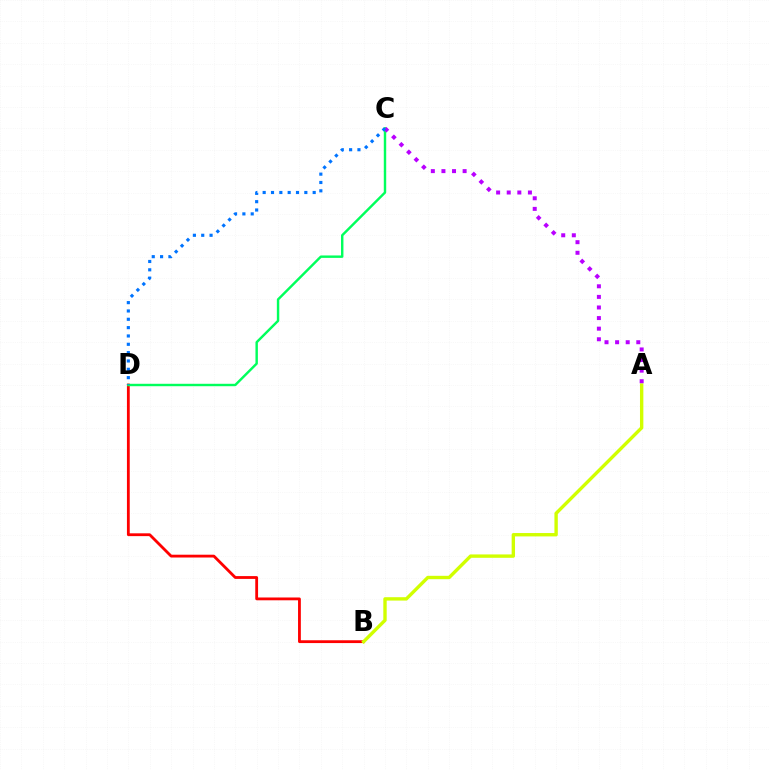{('B', 'D'): [{'color': '#ff0000', 'line_style': 'solid', 'thickness': 2.02}], ('A', 'B'): [{'color': '#d1ff00', 'line_style': 'solid', 'thickness': 2.43}], ('C', 'D'): [{'color': '#00ff5c', 'line_style': 'solid', 'thickness': 1.75}, {'color': '#0074ff', 'line_style': 'dotted', 'thickness': 2.26}], ('A', 'C'): [{'color': '#b900ff', 'line_style': 'dotted', 'thickness': 2.88}]}